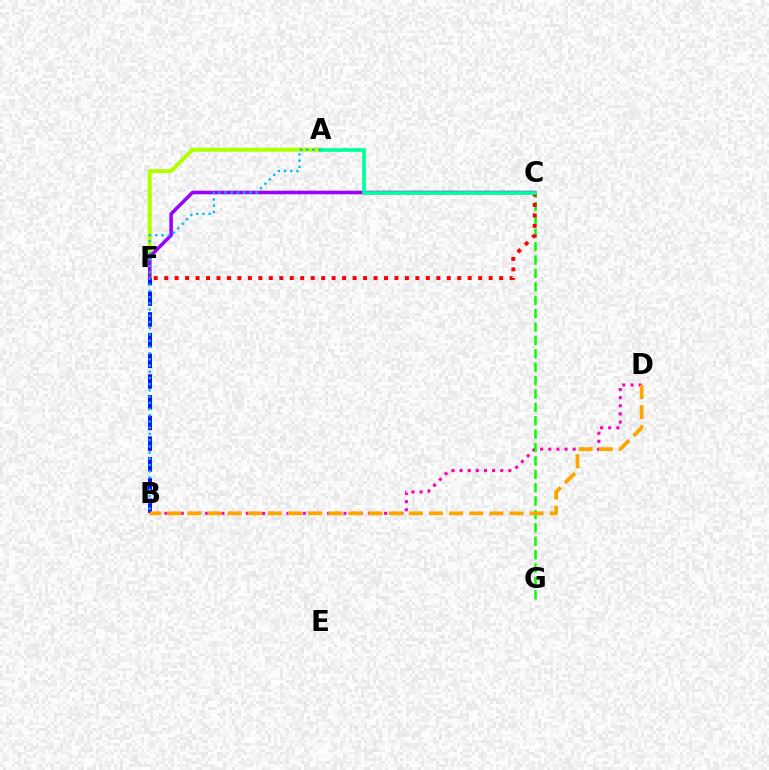{('B', 'D'): [{'color': '#ff00bd', 'line_style': 'dotted', 'thickness': 2.21}, {'color': '#ffa500', 'line_style': 'dashed', 'thickness': 2.73}], ('C', 'G'): [{'color': '#08ff00', 'line_style': 'dashed', 'thickness': 1.82}], ('A', 'F'): [{'color': '#b3ff00', 'line_style': 'solid', 'thickness': 2.91}], ('B', 'F'): [{'color': '#0010ff', 'line_style': 'dashed', 'thickness': 2.81}], ('C', 'F'): [{'color': '#9b00ff', 'line_style': 'solid', 'thickness': 2.55}, {'color': '#ff0000', 'line_style': 'dotted', 'thickness': 2.84}], ('A', 'C'): [{'color': '#00ff9d', 'line_style': 'solid', 'thickness': 2.63}], ('A', 'B'): [{'color': '#00b5ff', 'line_style': 'dotted', 'thickness': 1.69}]}